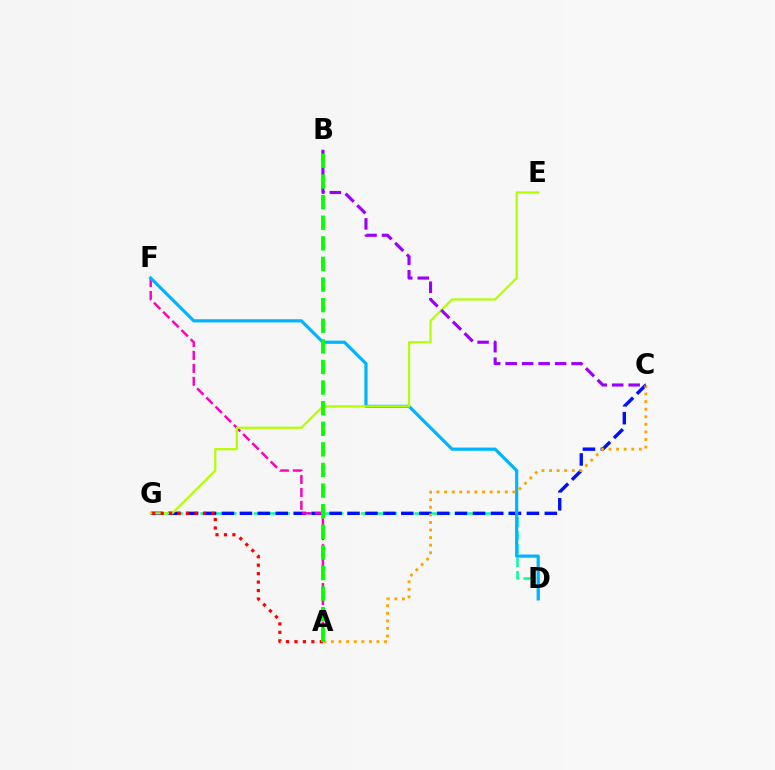{('D', 'G'): [{'color': '#00ff9d', 'line_style': 'dashed', 'thickness': 1.82}], ('C', 'G'): [{'color': '#0010ff', 'line_style': 'dashed', 'thickness': 2.44}], ('A', 'F'): [{'color': '#ff00bd', 'line_style': 'dashed', 'thickness': 1.76}], ('D', 'F'): [{'color': '#00b5ff', 'line_style': 'solid', 'thickness': 2.3}], ('A', 'C'): [{'color': '#ffa500', 'line_style': 'dotted', 'thickness': 2.06}], ('E', 'G'): [{'color': '#b3ff00', 'line_style': 'solid', 'thickness': 1.6}], ('A', 'G'): [{'color': '#ff0000', 'line_style': 'dotted', 'thickness': 2.3}], ('B', 'C'): [{'color': '#9b00ff', 'line_style': 'dashed', 'thickness': 2.24}], ('A', 'B'): [{'color': '#08ff00', 'line_style': 'dashed', 'thickness': 2.8}]}